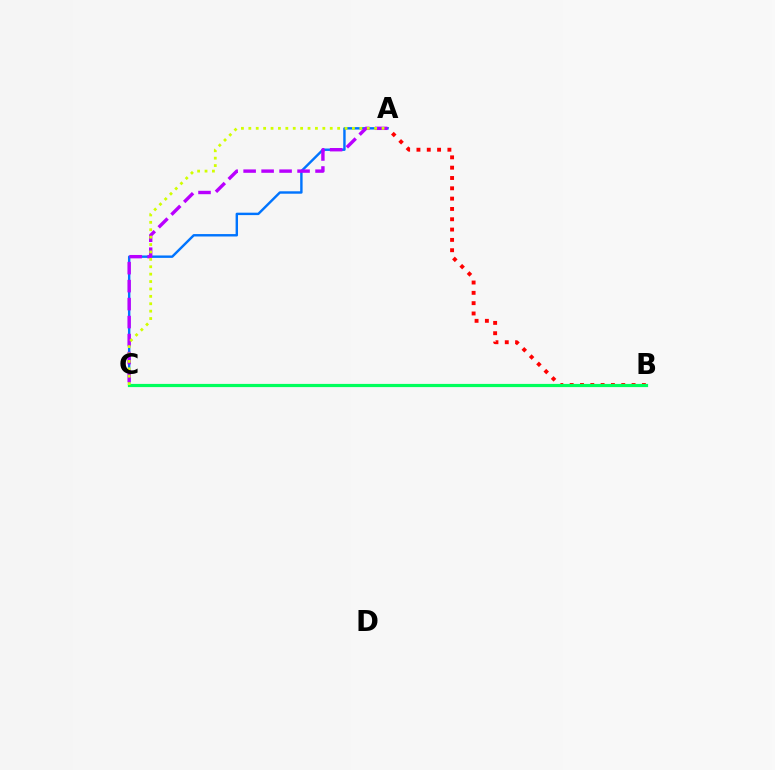{('A', 'B'): [{'color': '#ff0000', 'line_style': 'dotted', 'thickness': 2.8}], ('A', 'C'): [{'color': '#0074ff', 'line_style': 'solid', 'thickness': 1.74}, {'color': '#b900ff', 'line_style': 'dashed', 'thickness': 2.44}, {'color': '#d1ff00', 'line_style': 'dotted', 'thickness': 2.01}], ('B', 'C'): [{'color': '#00ff5c', 'line_style': 'solid', 'thickness': 2.29}]}